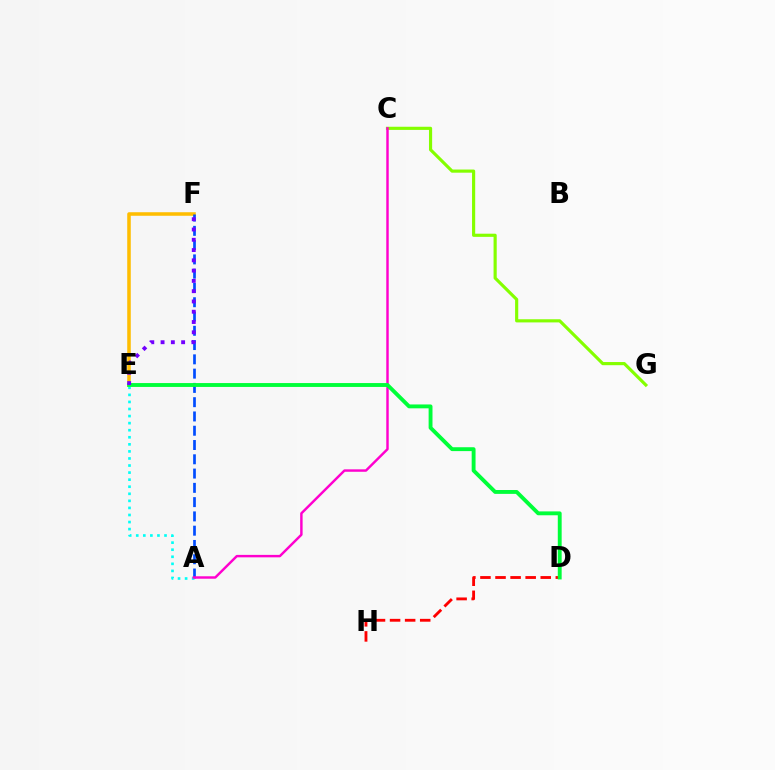{('E', 'F'): [{'color': '#ffbd00', 'line_style': 'solid', 'thickness': 2.55}, {'color': '#7200ff', 'line_style': 'dotted', 'thickness': 2.79}], ('A', 'F'): [{'color': '#004bff', 'line_style': 'dashed', 'thickness': 1.94}], ('A', 'E'): [{'color': '#00fff6', 'line_style': 'dotted', 'thickness': 1.92}], ('C', 'G'): [{'color': '#84ff00', 'line_style': 'solid', 'thickness': 2.27}], ('A', 'C'): [{'color': '#ff00cf', 'line_style': 'solid', 'thickness': 1.76}], ('D', 'H'): [{'color': '#ff0000', 'line_style': 'dashed', 'thickness': 2.05}], ('D', 'E'): [{'color': '#00ff39', 'line_style': 'solid', 'thickness': 2.79}]}